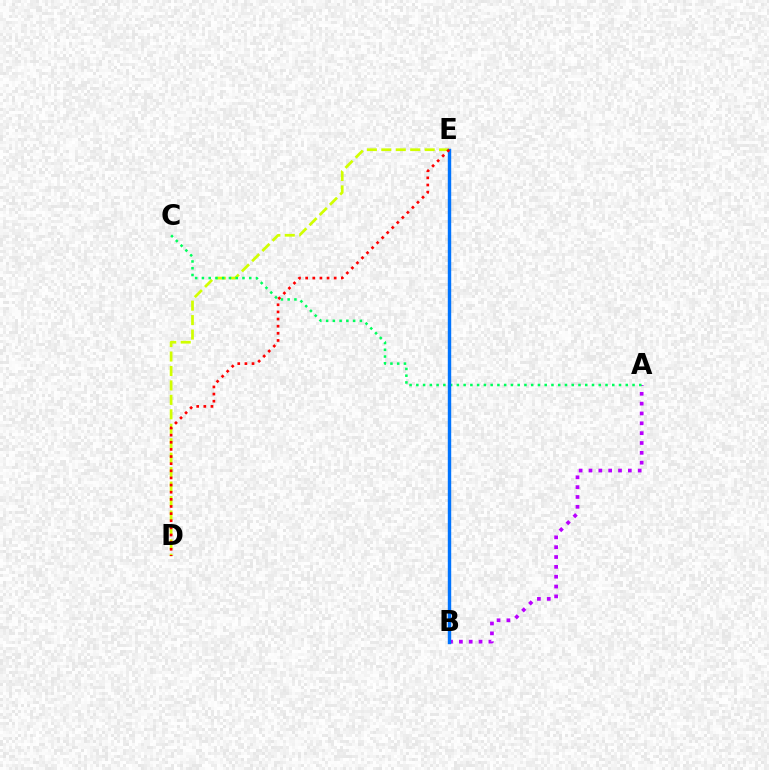{('A', 'B'): [{'color': '#b900ff', 'line_style': 'dotted', 'thickness': 2.67}], ('D', 'E'): [{'color': '#d1ff00', 'line_style': 'dashed', 'thickness': 1.96}, {'color': '#ff0000', 'line_style': 'dotted', 'thickness': 1.94}], ('A', 'C'): [{'color': '#00ff5c', 'line_style': 'dotted', 'thickness': 1.84}], ('B', 'E'): [{'color': '#0074ff', 'line_style': 'solid', 'thickness': 2.46}]}